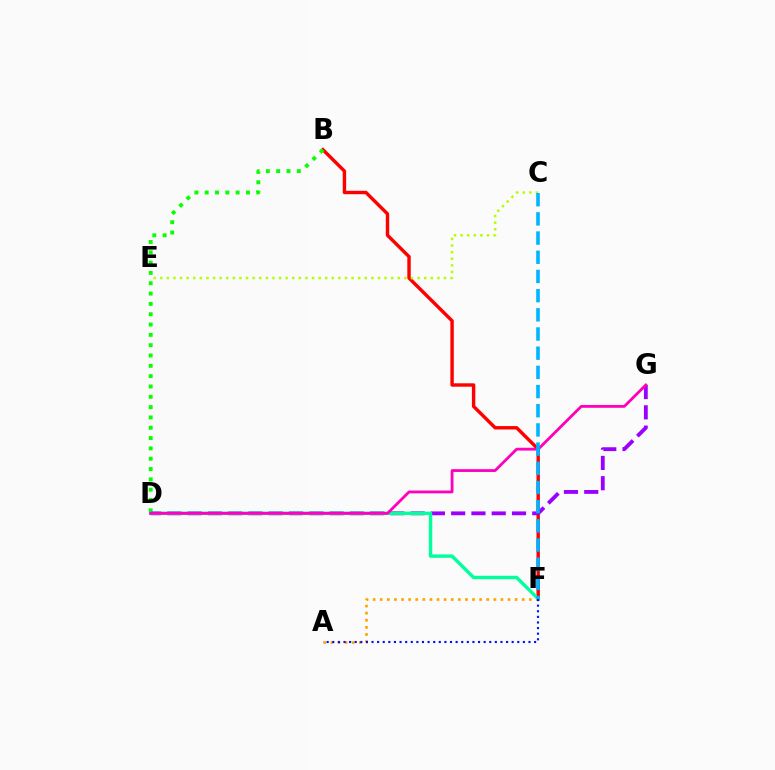{('B', 'F'): [{'color': '#ff0000', 'line_style': 'solid', 'thickness': 2.46}], ('B', 'D'): [{'color': '#08ff00', 'line_style': 'dotted', 'thickness': 2.8}], ('D', 'G'): [{'color': '#9b00ff', 'line_style': 'dashed', 'thickness': 2.75}, {'color': '#ff00bd', 'line_style': 'solid', 'thickness': 2.02}], ('D', 'F'): [{'color': '#00ff9d', 'line_style': 'solid', 'thickness': 2.46}], ('C', 'E'): [{'color': '#b3ff00', 'line_style': 'dotted', 'thickness': 1.79}], ('A', 'F'): [{'color': '#ffa500', 'line_style': 'dotted', 'thickness': 1.93}, {'color': '#0010ff', 'line_style': 'dotted', 'thickness': 1.52}], ('C', 'F'): [{'color': '#00b5ff', 'line_style': 'dashed', 'thickness': 2.61}]}